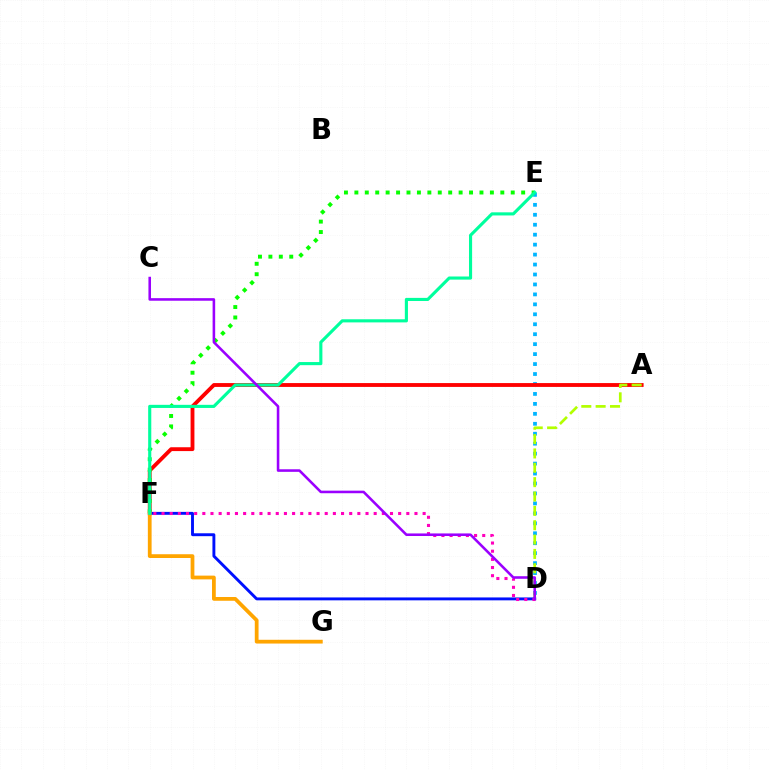{('D', 'E'): [{'color': '#00b5ff', 'line_style': 'dotted', 'thickness': 2.7}], ('A', 'F'): [{'color': '#ff0000', 'line_style': 'solid', 'thickness': 2.77}], ('A', 'D'): [{'color': '#b3ff00', 'line_style': 'dashed', 'thickness': 1.95}], ('E', 'F'): [{'color': '#08ff00', 'line_style': 'dotted', 'thickness': 2.83}, {'color': '#00ff9d', 'line_style': 'solid', 'thickness': 2.25}], ('D', 'F'): [{'color': '#0010ff', 'line_style': 'solid', 'thickness': 2.09}, {'color': '#ff00bd', 'line_style': 'dotted', 'thickness': 2.22}], ('F', 'G'): [{'color': '#ffa500', 'line_style': 'solid', 'thickness': 2.71}], ('C', 'D'): [{'color': '#9b00ff', 'line_style': 'solid', 'thickness': 1.85}]}